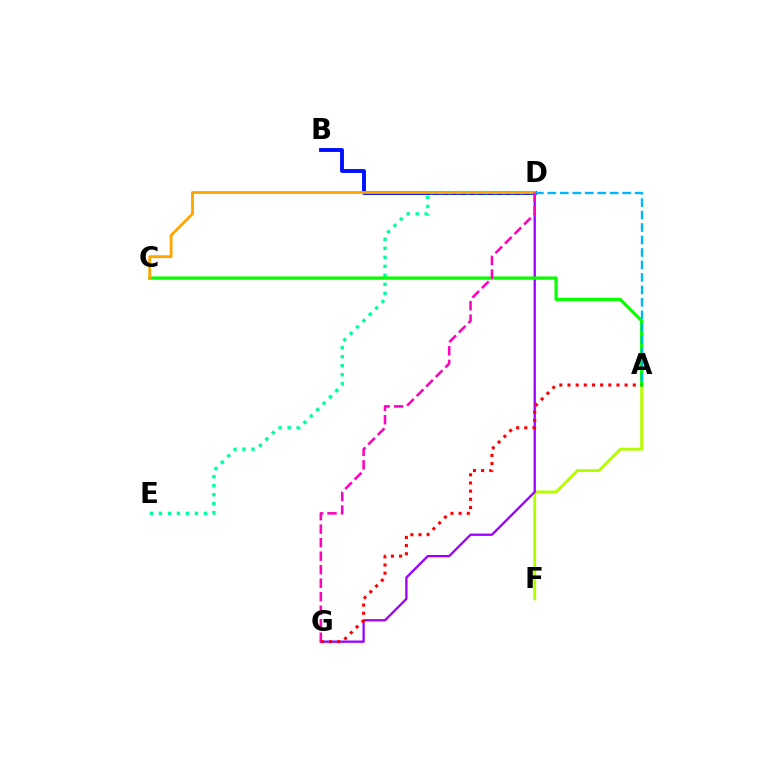{('A', 'F'): [{'color': '#b3ff00', 'line_style': 'solid', 'thickness': 2.09}], ('B', 'D'): [{'color': '#0010ff', 'line_style': 'solid', 'thickness': 2.8}], ('D', 'E'): [{'color': '#00ff9d', 'line_style': 'dotted', 'thickness': 2.45}], ('D', 'G'): [{'color': '#9b00ff', 'line_style': 'solid', 'thickness': 1.65}, {'color': '#ff00bd', 'line_style': 'dashed', 'thickness': 1.83}], ('A', 'C'): [{'color': '#08ff00', 'line_style': 'solid', 'thickness': 2.33}], ('C', 'D'): [{'color': '#ffa500', 'line_style': 'solid', 'thickness': 2.05}], ('A', 'D'): [{'color': '#00b5ff', 'line_style': 'dashed', 'thickness': 1.69}], ('A', 'G'): [{'color': '#ff0000', 'line_style': 'dotted', 'thickness': 2.22}]}